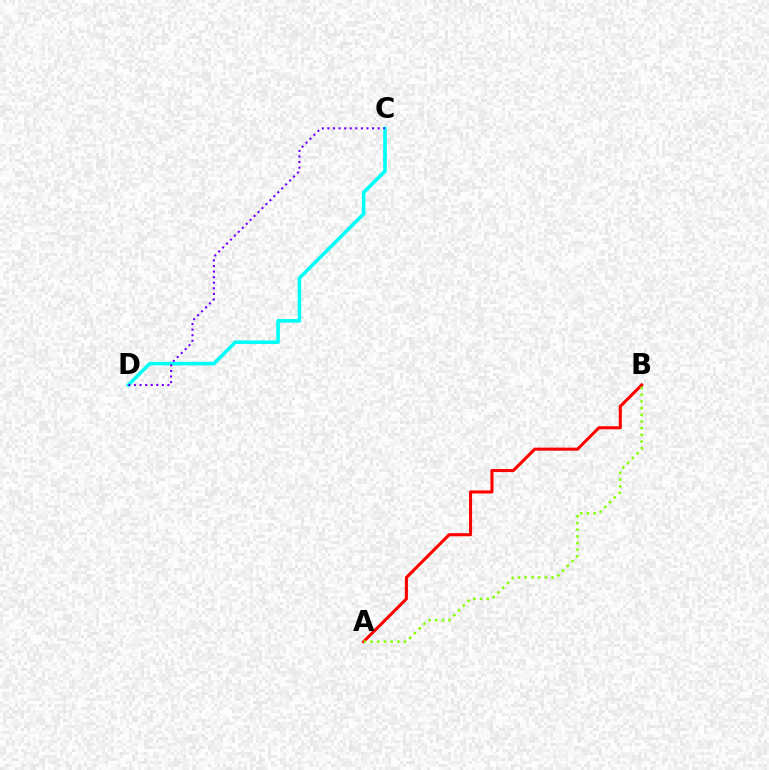{('A', 'B'): [{'color': '#ff0000', 'line_style': 'solid', 'thickness': 2.21}, {'color': '#84ff00', 'line_style': 'dotted', 'thickness': 1.82}], ('C', 'D'): [{'color': '#00fff6', 'line_style': 'solid', 'thickness': 2.59}, {'color': '#7200ff', 'line_style': 'dotted', 'thickness': 1.52}]}